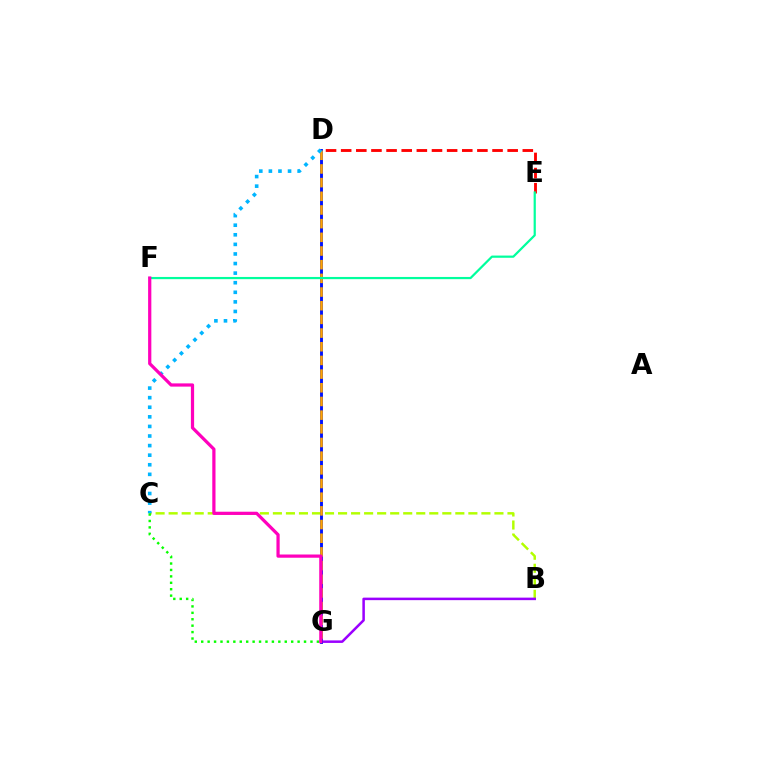{('B', 'C'): [{'color': '#b3ff00', 'line_style': 'dashed', 'thickness': 1.77}], ('B', 'G'): [{'color': '#9b00ff', 'line_style': 'solid', 'thickness': 1.81}], ('D', 'G'): [{'color': '#0010ff', 'line_style': 'solid', 'thickness': 2.08}, {'color': '#ffa500', 'line_style': 'dashed', 'thickness': 1.86}], ('D', 'E'): [{'color': '#ff0000', 'line_style': 'dashed', 'thickness': 2.06}], ('C', 'D'): [{'color': '#00b5ff', 'line_style': 'dotted', 'thickness': 2.6}], ('C', 'G'): [{'color': '#08ff00', 'line_style': 'dotted', 'thickness': 1.75}], ('E', 'F'): [{'color': '#00ff9d', 'line_style': 'solid', 'thickness': 1.59}], ('F', 'G'): [{'color': '#ff00bd', 'line_style': 'solid', 'thickness': 2.32}]}